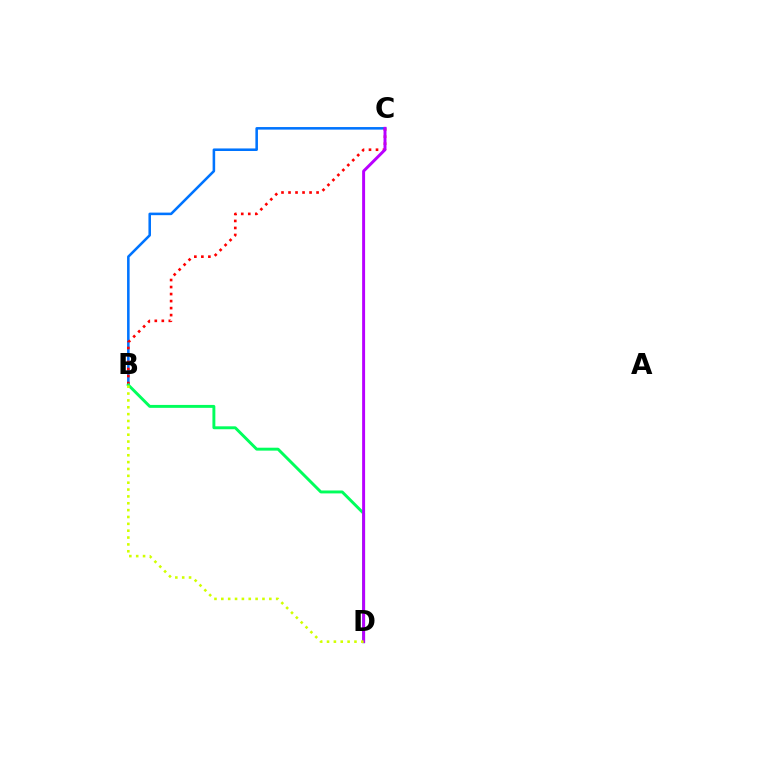{('B', 'C'): [{'color': '#0074ff', 'line_style': 'solid', 'thickness': 1.84}, {'color': '#ff0000', 'line_style': 'dotted', 'thickness': 1.91}], ('B', 'D'): [{'color': '#00ff5c', 'line_style': 'solid', 'thickness': 2.1}, {'color': '#d1ff00', 'line_style': 'dotted', 'thickness': 1.86}], ('C', 'D'): [{'color': '#b900ff', 'line_style': 'solid', 'thickness': 2.13}]}